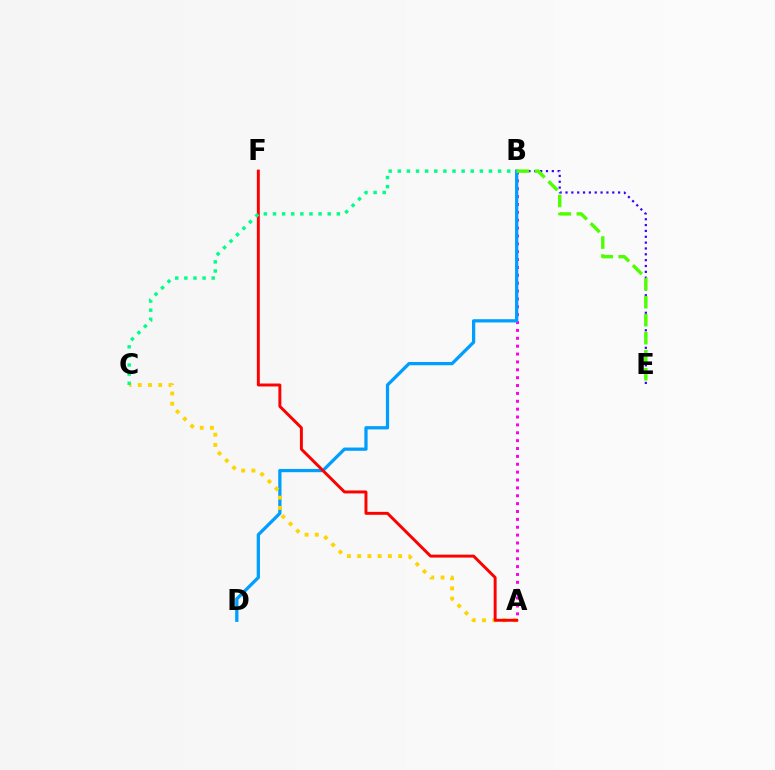{('A', 'B'): [{'color': '#ff00ed', 'line_style': 'dotted', 'thickness': 2.14}], ('B', 'E'): [{'color': '#3700ff', 'line_style': 'dotted', 'thickness': 1.59}, {'color': '#4fff00', 'line_style': 'dashed', 'thickness': 2.45}], ('B', 'D'): [{'color': '#009eff', 'line_style': 'solid', 'thickness': 2.35}], ('A', 'C'): [{'color': '#ffd500', 'line_style': 'dotted', 'thickness': 2.78}], ('A', 'F'): [{'color': '#ff0000', 'line_style': 'solid', 'thickness': 2.12}], ('B', 'C'): [{'color': '#00ff86', 'line_style': 'dotted', 'thickness': 2.48}]}